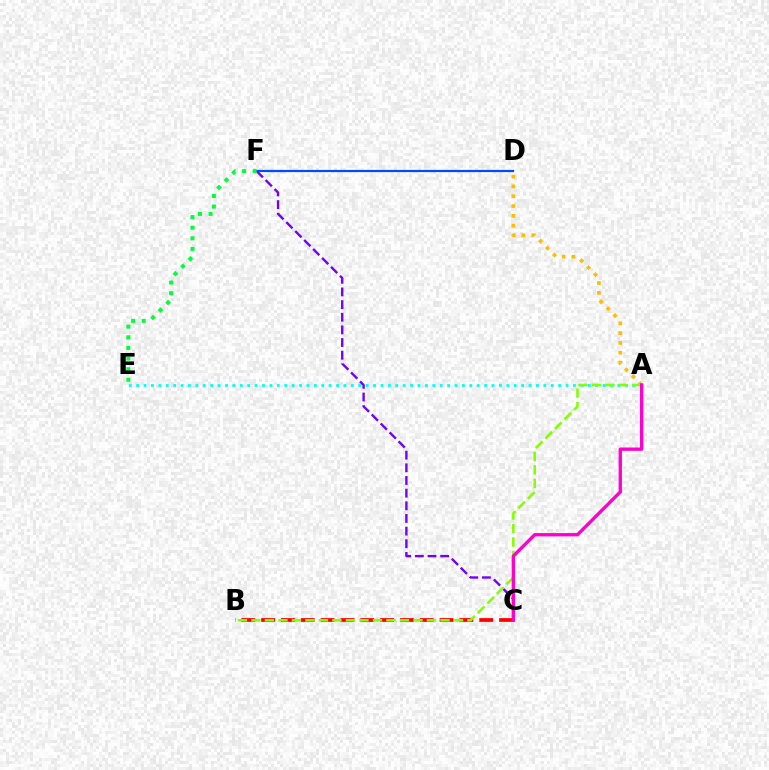{('B', 'C'): [{'color': '#ff0000', 'line_style': 'dashed', 'thickness': 2.69}], ('A', 'D'): [{'color': '#ffbd00', 'line_style': 'dotted', 'thickness': 2.67}], ('D', 'F'): [{'color': '#004bff', 'line_style': 'solid', 'thickness': 1.58}], ('C', 'F'): [{'color': '#7200ff', 'line_style': 'dashed', 'thickness': 1.72}], ('A', 'E'): [{'color': '#00fff6', 'line_style': 'dotted', 'thickness': 2.01}], ('A', 'B'): [{'color': '#84ff00', 'line_style': 'dashed', 'thickness': 1.83}], ('A', 'C'): [{'color': '#ff00cf', 'line_style': 'solid', 'thickness': 2.4}], ('E', 'F'): [{'color': '#00ff39', 'line_style': 'dotted', 'thickness': 2.89}]}